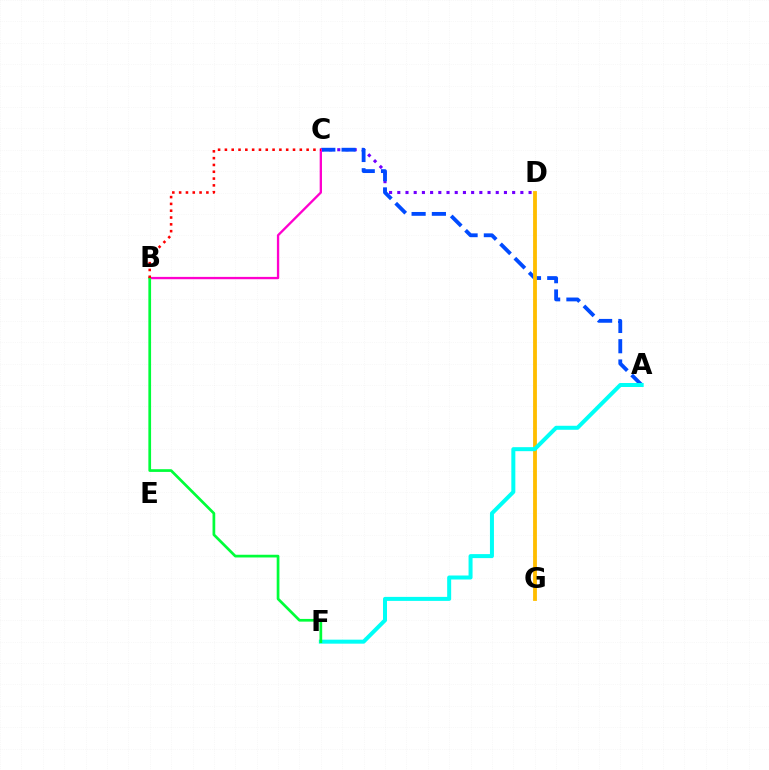{('D', 'G'): [{'color': '#84ff00', 'line_style': 'dotted', 'thickness': 1.59}, {'color': '#ffbd00', 'line_style': 'solid', 'thickness': 2.75}], ('C', 'D'): [{'color': '#7200ff', 'line_style': 'dotted', 'thickness': 2.23}], ('A', 'C'): [{'color': '#004bff', 'line_style': 'dashed', 'thickness': 2.75}], ('B', 'C'): [{'color': '#ff00cf', 'line_style': 'solid', 'thickness': 1.68}, {'color': '#ff0000', 'line_style': 'dotted', 'thickness': 1.85}], ('A', 'F'): [{'color': '#00fff6', 'line_style': 'solid', 'thickness': 2.88}], ('B', 'F'): [{'color': '#00ff39', 'line_style': 'solid', 'thickness': 1.95}]}